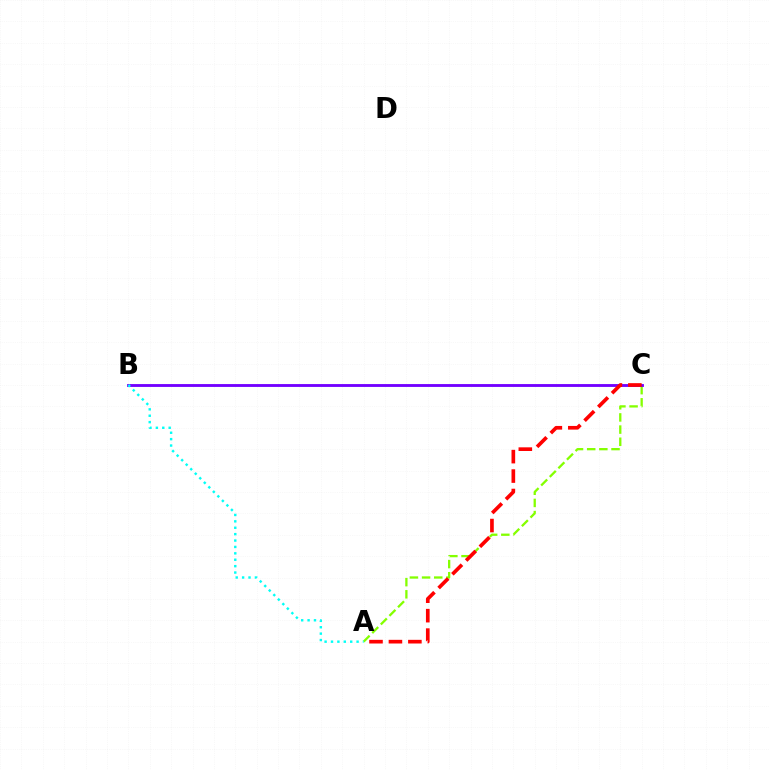{('A', 'C'): [{'color': '#84ff00', 'line_style': 'dashed', 'thickness': 1.65}, {'color': '#ff0000', 'line_style': 'dashed', 'thickness': 2.64}], ('B', 'C'): [{'color': '#7200ff', 'line_style': 'solid', 'thickness': 2.05}], ('A', 'B'): [{'color': '#00fff6', 'line_style': 'dotted', 'thickness': 1.74}]}